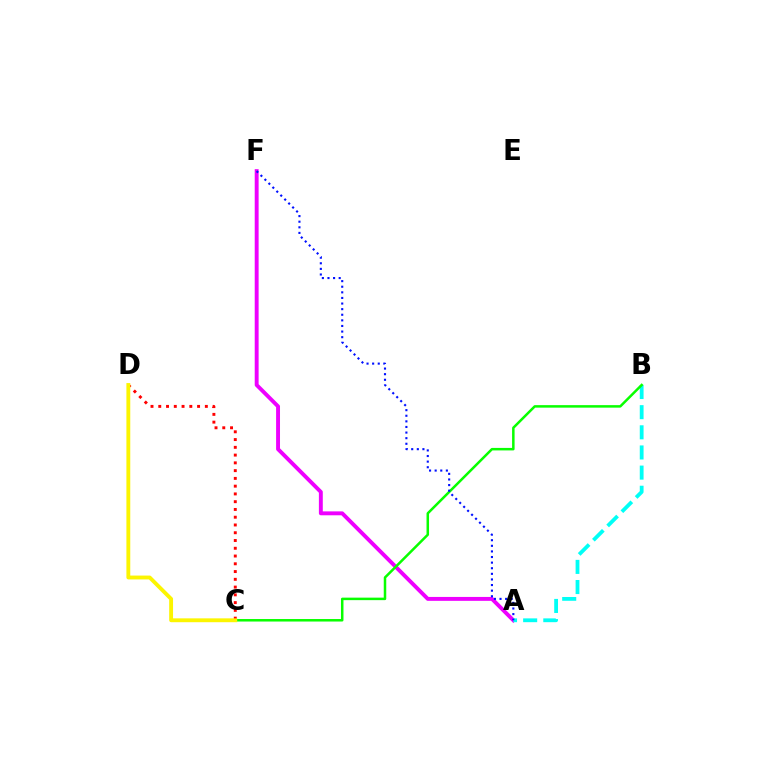{('A', 'F'): [{'color': '#ee00ff', 'line_style': 'solid', 'thickness': 2.81}, {'color': '#0010ff', 'line_style': 'dotted', 'thickness': 1.52}], ('A', 'B'): [{'color': '#00fff6', 'line_style': 'dashed', 'thickness': 2.74}], ('C', 'D'): [{'color': '#ff0000', 'line_style': 'dotted', 'thickness': 2.11}, {'color': '#fcf500', 'line_style': 'solid', 'thickness': 2.78}], ('B', 'C'): [{'color': '#08ff00', 'line_style': 'solid', 'thickness': 1.8}]}